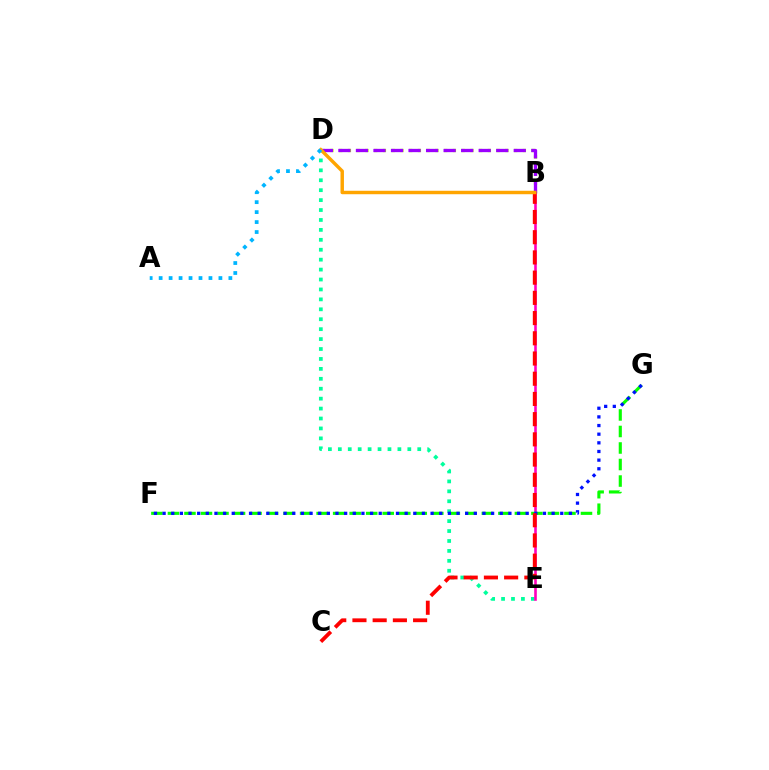{('D', 'E'): [{'color': '#00ff9d', 'line_style': 'dotted', 'thickness': 2.7}], ('B', 'D'): [{'color': '#b3ff00', 'line_style': 'dotted', 'thickness': 2.38}, {'color': '#9b00ff', 'line_style': 'dashed', 'thickness': 2.38}, {'color': '#ffa500', 'line_style': 'solid', 'thickness': 2.48}], ('B', 'E'): [{'color': '#ff00bd', 'line_style': 'solid', 'thickness': 1.87}], ('F', 'G'): [{'color': '#08ff00', 'line_style': 'dashed', 'thickness': 2.24}, {'color': '#0010ff', 'line_style': 'dotted', 'thickness': 2.35}], ('B', 'C'): [{'color': '#ff0000', 'line_style': 'dashed', 'thickness': 2.75}], ('A', 'D'): [{'color': '#00b5ff', 'line_style': 'dotted', 'thickness': 2.71}]}